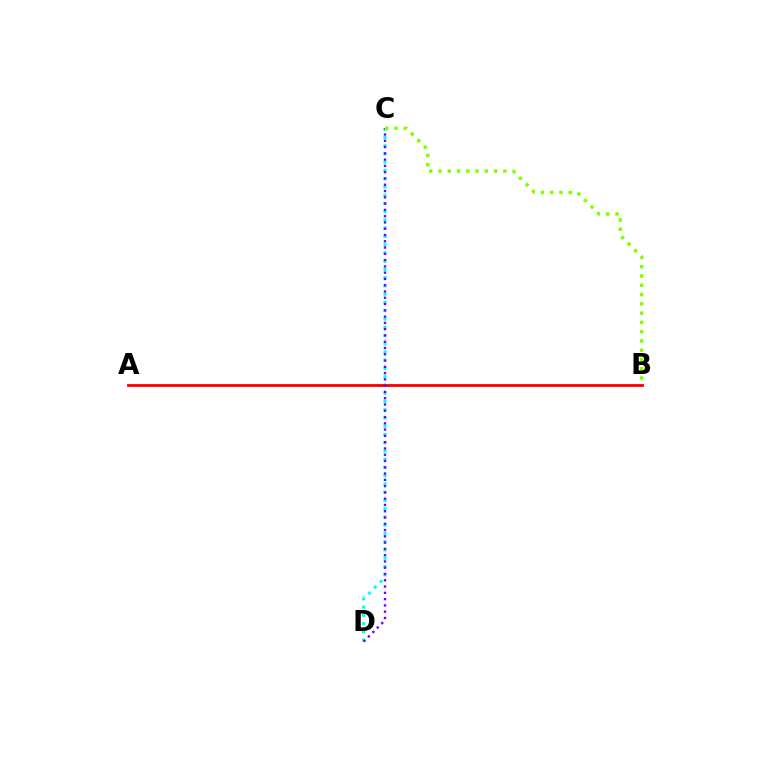{('C', 'D'): [{'color': '#00fff6', 'line_style': 'dotted', 'thickness': 2.24}, {'color': '#7200ff', 'line_style': 'dotted', 'thickness': 1.71}], ('A', 'B'): [{'color': '#ff0000', 'line_style': 'solid', 'thickness': 2.03}], ('B', 'C'): [{'color': '#84ff00', 'line_style': 'dotted', 'thickness': 2.52}]}